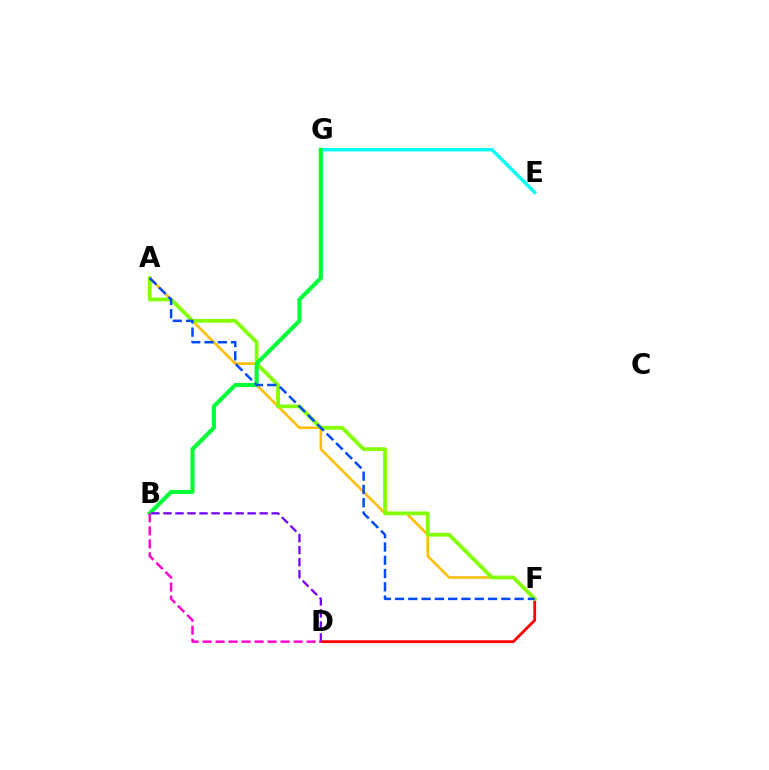{('A', 'F'): [{'color': '#ffbd00', 'line_style': 'solid', 'thickness': 1.86}, {'color': '#84ff00', 'line_style': 'solid', 'thickness': 2.71}, {'color': '#004bff', 'line_style': 'dashed', 'thickness': 1.8}], ('E', 'G'): [{'color': '#00fff6', 'line_style': 'solid', 'thickness': 2.43}], ('D', 'F'): [{'color': '#ff0000', 'line_style': 'solid', 'thickness': 2.01}], ('B', 'G'): [{'color': '#00ff39', 'line_style': 'solid', 'thickness': 2.95}], ('B', 'D'): [{'color': '#7200ff', 'line_style': 'dashed', 'thickness': 1.63}, {'color': '#ff00cf', 'line_style': 'dashed', 'thickness': 1.77}]}